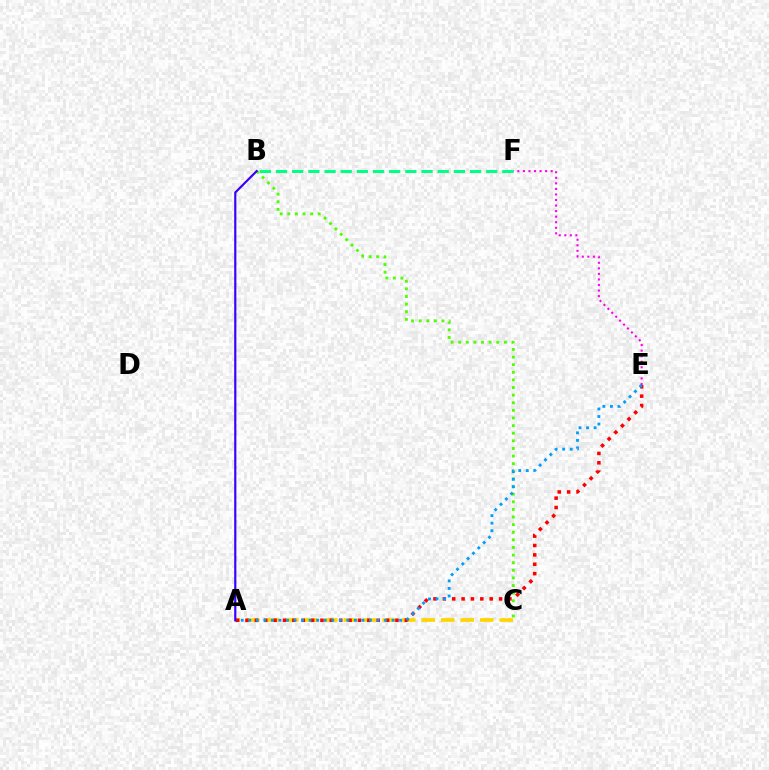{('A', 'C'): [{'color': '#ffd500', 'line_style': 'dashed', 'thickness': 2.65}], ('A', 'E'): [{'color': '#ff0000', 'line_style': 'dotted', 'thickness': 2.55}, {'color': '#009eff', 'line_style': 'dotted', 'thickness': 2.05}], ('E', 'F'): [{'color': '#ff00ed', 'line_style': 'dotted', 'thickness': 1.51}], ('B', 'F'): [{'color': '#00ff86', 'line_style': 'dashed', 'thickness': 2.2}], ('B', 'C'): [{'color': '#4fff00', 'line_style': 'dotted', 'thickness': 2.07}], ('A', 'B'): [{'color': '#3700ff', 'line_style': 'solid', 'thickness': 1.56}]}